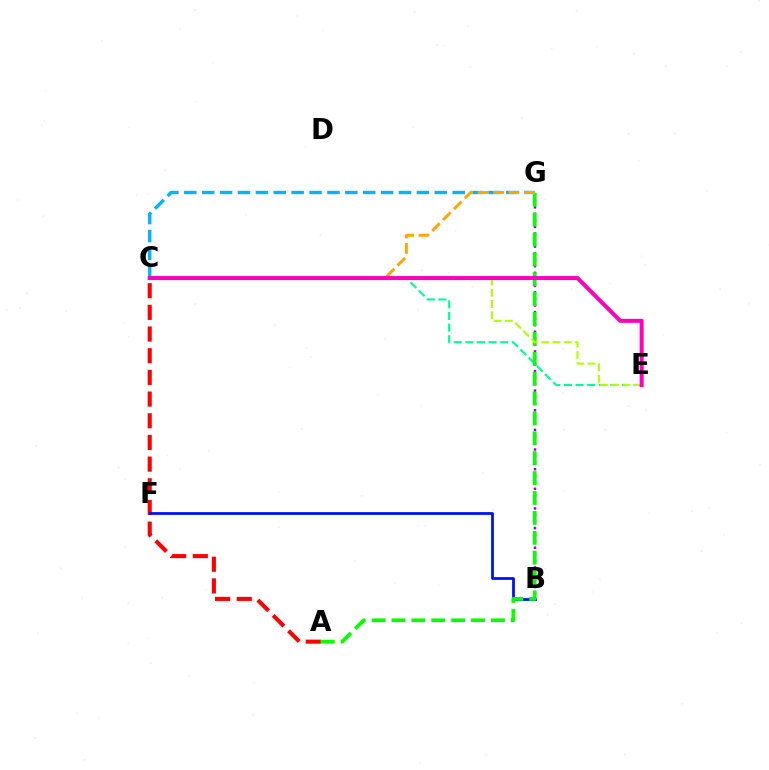{('B', 'G'): [{'color': '#9b00ff', 'line_style': 'dotted', 'thickness': 1.78}], ('A', 'C'): [{'color': '#ff0000', 'line_style': 'dashed', 'thickness': 2.95}], ('B', 'F'): [{'color': '#0010ff', 'line_style': 'solid', 'thickness': 2.0}], ('C', 'E'): [{'color': '#00ff9d', 'line_style': 'dashed', 'thickness': 1.58}, {'color': '#b3ff00', 'line_style': 'dashed', 'thickness': 1.53}, {'color': '#ff00bd', 'line_style': 'solid', 'thickness': 2.89}], ('C', 'G'): [{'color': '#00b5ff', 'line_style': 'dashed', 'thickness': 2.43}, {'color': '#ffa500', 'line_style': 'dashed', 'thickness': 2.09}], ('A', 'G'): [{'color': '#08ff00', 'line_style': 'dashed', 'thickness': 2.7}]}